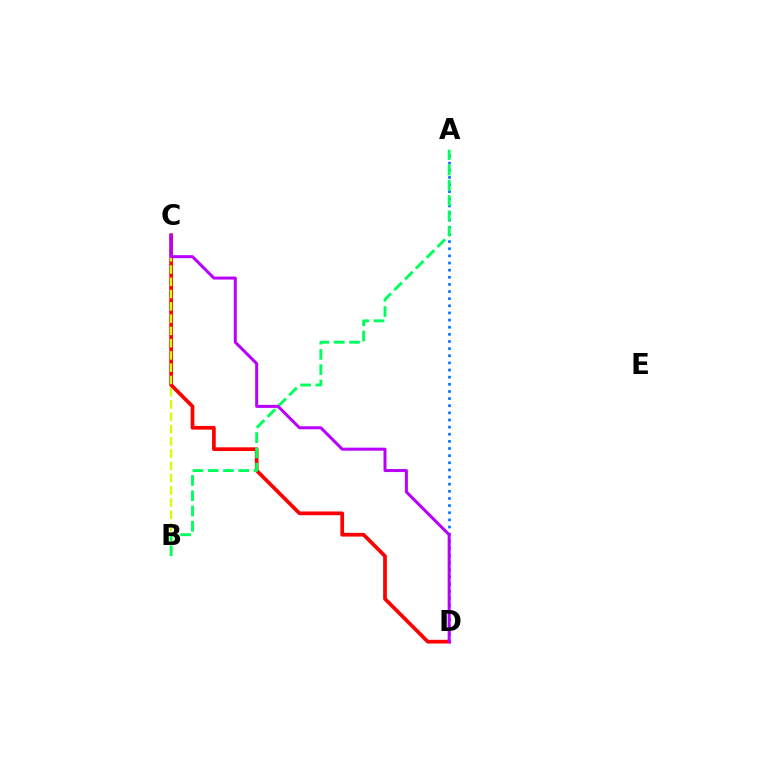{('C', 'D'): [{'color': '#ff0000', 'line_style': 'solid', 'thickness': 2.68}, {'color': '#b900ff', 'line_style': 'solid', 'thickness': 2.16}], ('B', 'C'): [{'color': '#d1ff00', 'line_style': 'dashed', 'thickness': 1.67}], ('A', 'D'): [{'color': '#0074ff', 'line_style': 'dotted', 'thickness': 1.94}], ('A', 'B'): [{'color': '#00ff5c', 'line_style': 'dashed', 'thickness': 2.08}]}